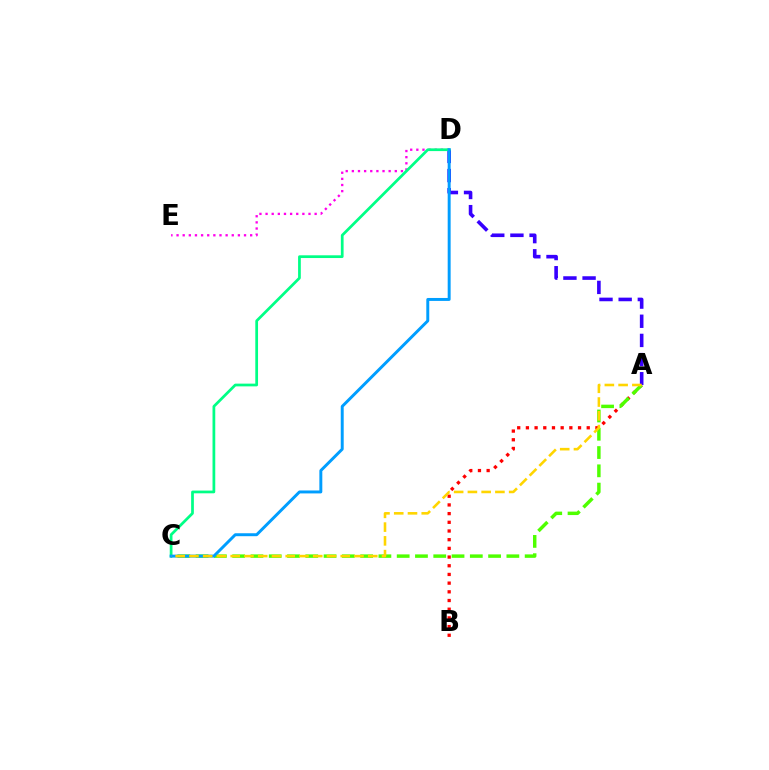{('A', 'D'): [{'color': '#3700ff', 'line_style': 'dashed', 'thickness': 2.6}], ('A', 'B'): [{'color': '#ff0000', 'line_style': 'dotted', 'thickness': 2.36}], ('A', 'C'): [{'color': '#4fff00', 'line_style': 'dashed', 'thickness': 2.48}, {'color': '#ffd500', 'line_style': 'dashed', 'thickness': 1.87}], ('D', 'E'): [{'color': '#ff00ed', 'line_style': 'dotted', 'thickness': 1.67}], ('C', 'D'): [{'color': '#00ff86', 'line_style': 'solid', 'thickness': 1.97}, {'color': '#009eff', 'line_style': 'solid', 'thickness': 2.12}]}